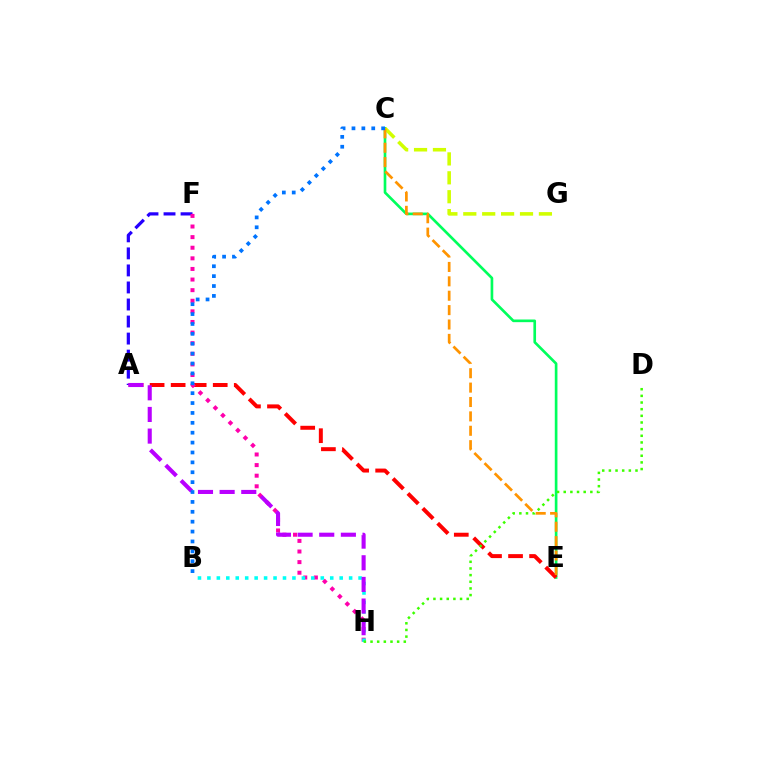{('A', 'F'): [{'color': '#2500ff', 'line_style': 'dashed', 'thickness': 2.31}], ('C', 'E'): [{'color': '#00ff5c', 'line_style': 'solid', 'thickness': 1.92}, {'color': '#ff9400', 'line_style': 'dashed', 'thickness': 1.96}], ('C', 'G'): [{'color': '#d1ff00', 'line_style': 'dashed', 'thickness': 2.57}], ('A', 'E'): [{'color': '#ff0000', 'line_style': 'dashed', 'thickness': 2.86}], ('F', 'H'): [{'color': '#ff00ac', 'line_style': 'dotted', 'thickness': 2.88}], ('B', 'H'): [{'color': '#00fff6', 'line_style': 'dotted', 'thickness': 2.57}], ('A', 'H'): [{'color': '#b900ff', 'line_style': 'dashed', 'thickness': 2.94}], ('D', 'H'): [{'color': '#3dff00', 'line_style': 'dotted', 'thickness': 1.81}], ('B', 'C'): [{'color': '#0074ff', 'line_style': 'dotted', 'thickness': 2.69}]}